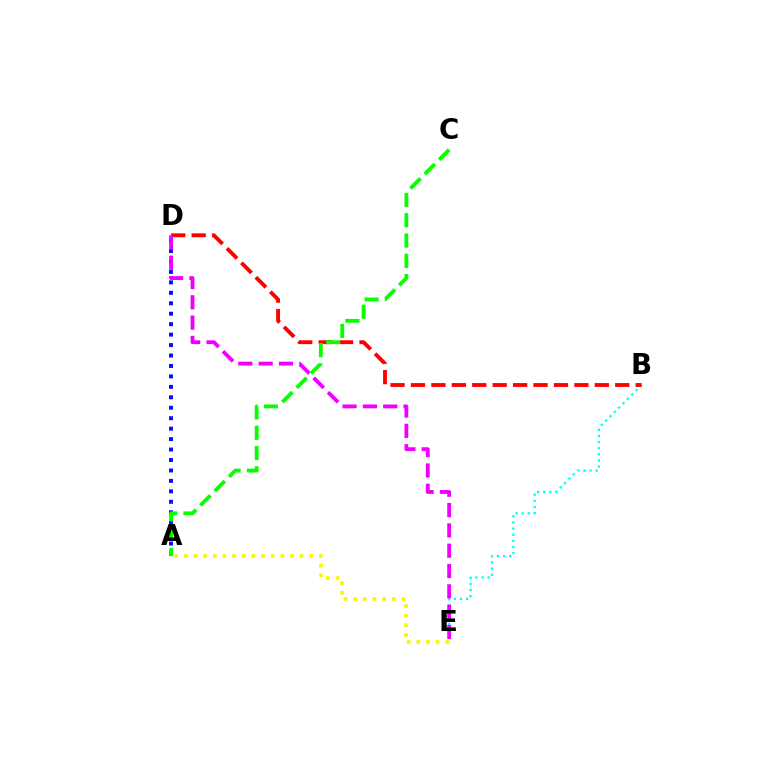{('B', 'E'): [{'color': '#00fff6', 'line_style': 'dotted', 'thickness': 1.67}], ('B', 'D'): [{'color': '#ff0000', 'line_style': 'dashed', 'thickness': 2.77}], ('A', 'D'): [{'color': '#0010ff', 'line_style': 'dotted', 'thickness': 2.84}], ('D', 'E'): [{'color': '#ee00ff', 'line_style': 'dashed', 'thickness': 2.76}], ('A', 'E'): [{'color': '#fcf500', 'line_style': 'dotted', 'thickness': 2.62}], ('A', 'C'): [{'color': '#08ff00', 'line_style': 'dashed', 'thickness': 2.76}]}